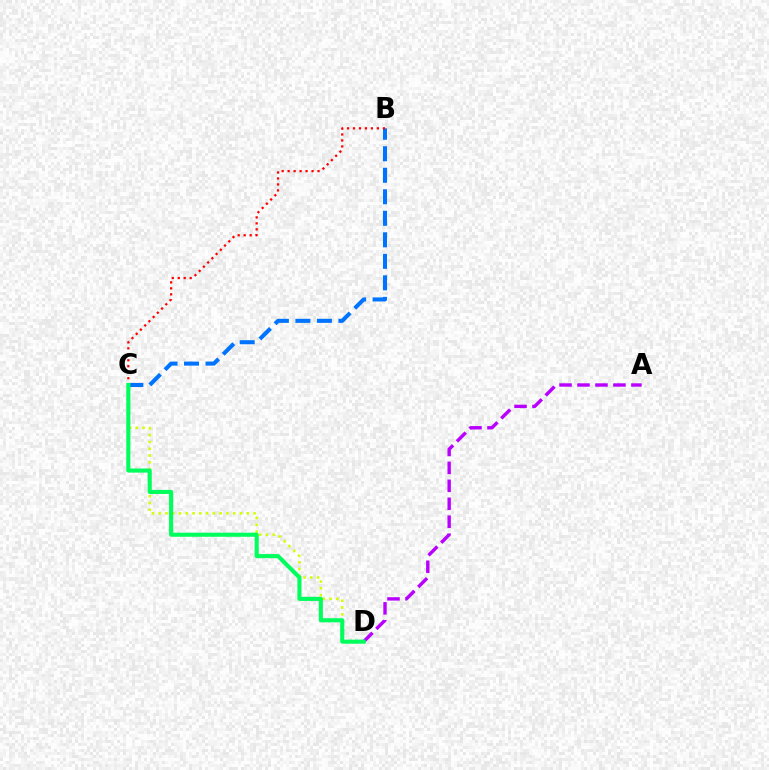{('C', 'D'): [{'color': '#d1ff00', 'line_style': 'dotted', 'thickness': 1.84}, {'color': '#00ff5c', 'line_style': 'solid', 'thickness': 2.95}], ('B', 'C'): [{'color': '#0074ff', 'line_style': 'dashed', 'thickness': 2.92}, {'color': '#ff0000', 'line_style': 'dotted', 'thickness': 1.62}], ('A', 'D'): [{'color': '#b900ff', 'line_style': 'dashed', 'thickness': 2.44}]}